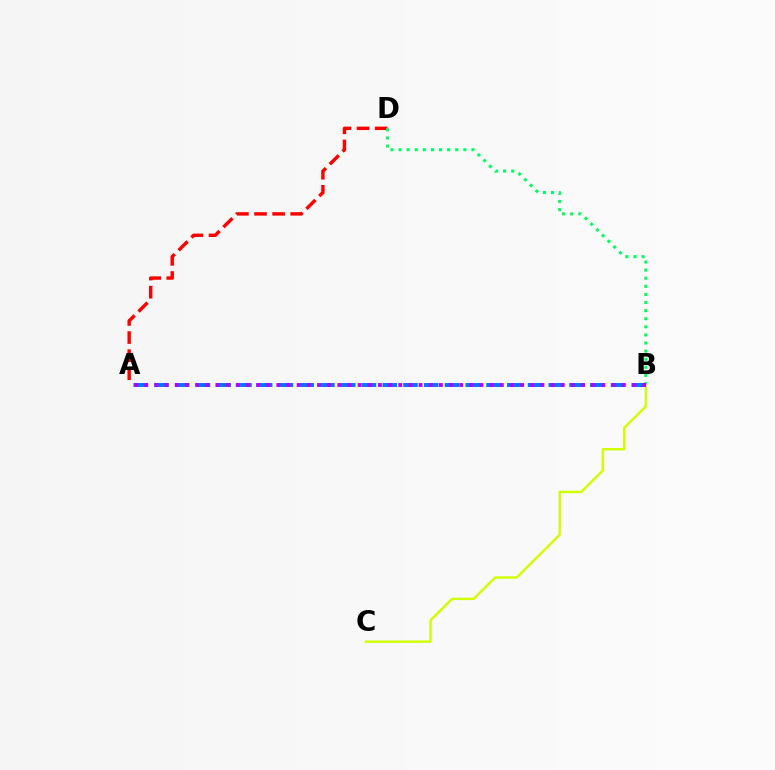{('A', 'D'): [{'color': '#ff0000', 'line_style': 'dashed', 'thickness': 2.46}], ('B', 'D'): [{'color': '#00ff5c', 'line_style': 'dotted', 'thickness': 2.2}], ('B', 'C'): [{'color': '#d1ff00', 'line_style': 'solid', 'thickness': 1.76}], ('A', 'B'): [{'color': '#0074ff', 'line_style': 'dashed', 'thickness': 2.82}, {'color': '#b900ff', 'line_style': 'dotted', 'thickness': 2.76}]}